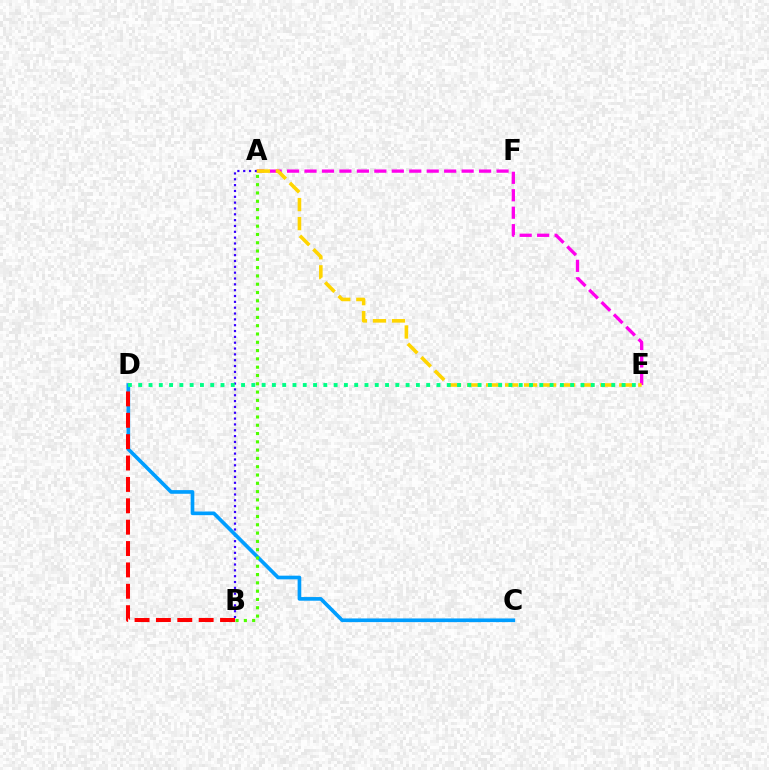{('A', 'E'): [{'color': '#ff00ed', 'line_style': 'dashed', 'thickness': 2.37}, {'color': '#ffd500', 'line_style': 'dashed', 'thickness': 2.58}], ('A', 'B'): [{'color': '#3700ff', 'line_style': 'dotted', 'thickness': 1.59}, {'color': '#4fff00', 'line_style': 'dotted', 'thickness': 2.25}], ('C', 'D'): [{'color': '#009eff', 'line_style': 'solid', 'thickness': 2.64}], ('D', 'E'): [{'color': '#00ff86', 'line_style': 'dotted', 'thickness': 2.79}], ('B', 'D'): [{'color': '#ff0000', 'line_style': 'dashed', 'thickness': 2.9}]}